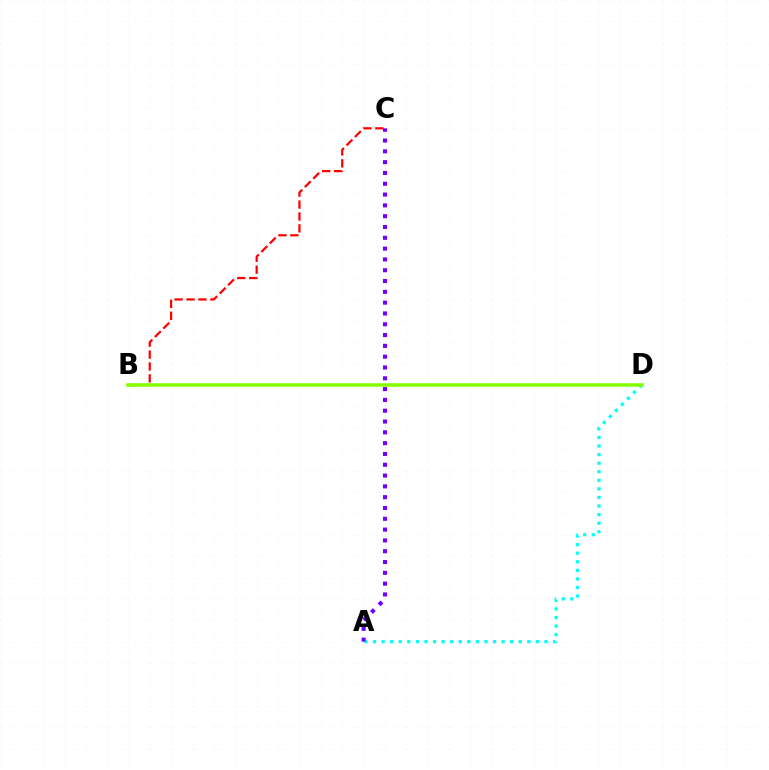{('A', 'D'): [{'color': '#00fff6', 'line_style': 'dotted', 'thickness': 2.33}], ('B', 'C'): [{'color': '#ff0000', 'line_style': 'dashed', 'thickness': 1.62}], ('A', 'C'): [{'color': '#7200ff', 'line_style': 'dotted', 'thickness': 2.94}], ('B', 'D'): [{'color': '#84ff00', 'line_style': 'solid', 'thickness': 2.53}]}